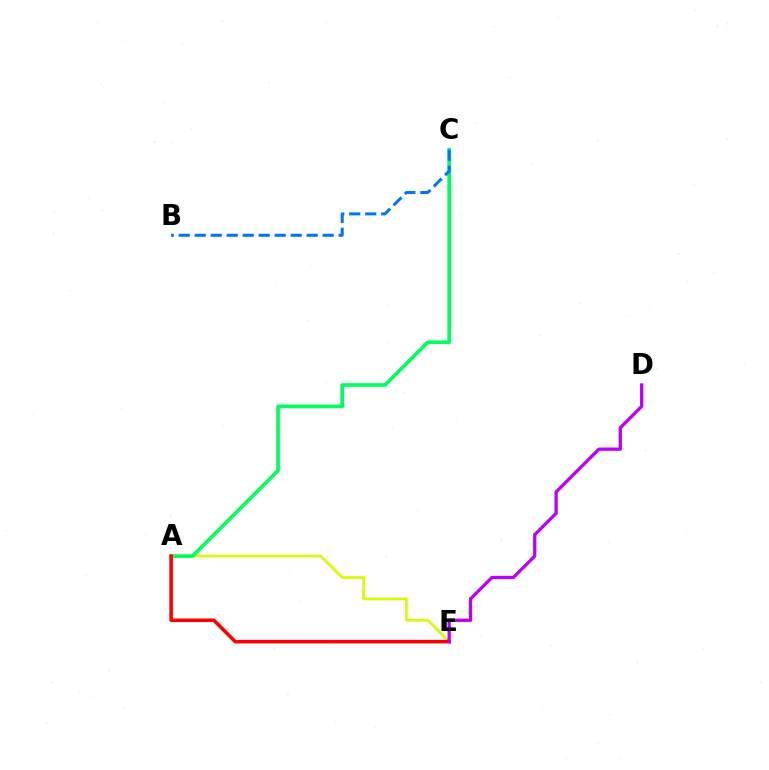{('A', 'E'): [{'color': '#d1ff00', 'line_style': 'solid', 'thickness': 1.93}, {'color': '#ff0000', 'line_style': 'solid', 'thickness': 2.56}], ('A', 'C'): [{'color': '#00ff5c', 'line_style': 'solid', 'thickness': 2.63}], ('D', 'E'): [{'color': '#b900ff', 'line_style': 'solid', 'thickness': 2.36}], ('B', 'C'): [{'color': '#0074ff', 'line_style': 'dashed', 'thickness': 2.17}]}